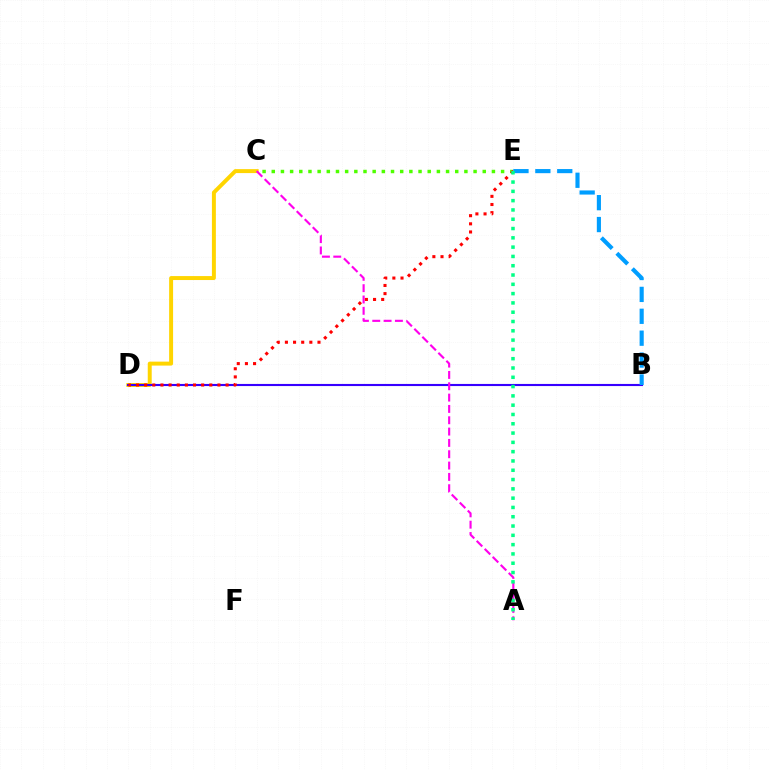{('C', 'D'): [{'color': '#ffd500', 'line_style': 'solid', 'thickness': 2.85}], ('B', 'D'): [{'color': '#3700ff', 'line_style': 'solid', 'thickness': 1.53}], ('C', 'E'): [{'color': '#4fff00', 'line_style': 'dotted', 'thickness': 2.49}], ('B', 'E'): [{'color': '#009eff', 'line_style': 'dashed', 'thickness': 2.97}], ('A', 'C'): [{'color': '#ff00ed', 'line_style': 'dashed', 'thickness': 1.54}], ('D', 'E'): [{'color': '#ff0000', 'line_style': 'dotted', 'thickness': 2.21}], ('A', 'E'): [{'color': '#00ff86', 'line_style': 'dotted', 'thickness': 2.53}]}